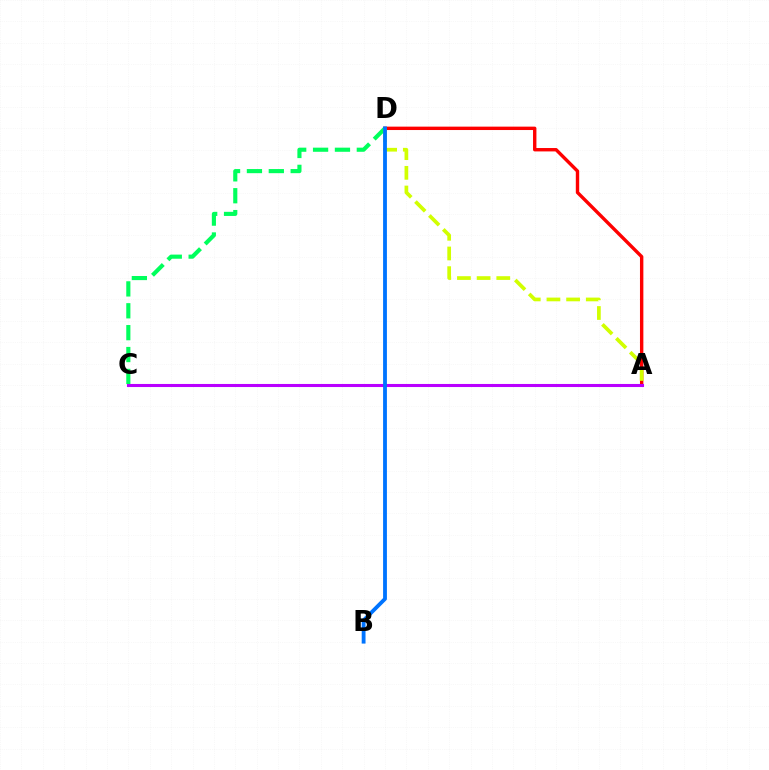{('A', 'D'): [{'color': '#ff0000', 'line_style': 'solid', 'thickness': 2.44}, {'color': '#d1ff00', 'line_style': 'dashed', 'thickness': 2.67}], ('C', 'D'): [{'color': '#00ff5c', 'line_style': 'dashed', 'thickness': 2.97}], ('A', 'C'): [{'color': '#b900ff', 'line_style': 'solid', 'thickness': 2.21}], ('B', 'D'): [{'color': '#0074ff', 'line_style': 'solid', 'thickness': 2.75}]}